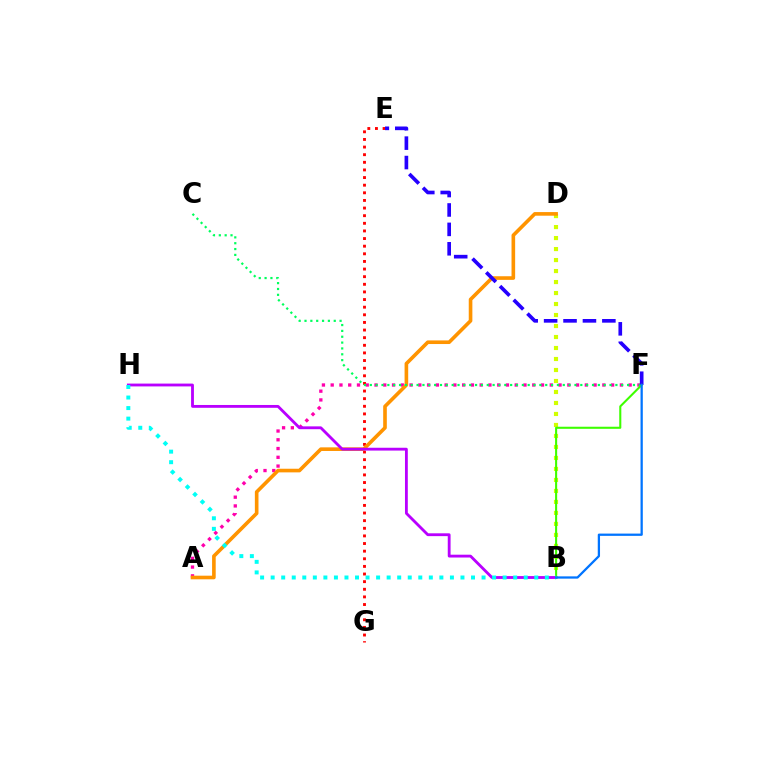{('A', 'F'): [{'color': '#ff00ac', 'line_style': 'dotted', 'thickness': 2.38}], ('E', 'G'): [{'color': '#ff0000', 'line_style': 'dotted', 'thickness': 2.07}], ('B', 'D'): [{'color': '#d1ff00', 'line_style': 'dotted', 'thickness': 2.99}], ('A', 'D'): [{'color': '#ff9400', 'line_style': 'solid', 'thickness': 2.61}], ('B', 'H'): [{'color': '#b900ff', 'line_style': 'solid', 'thickness': 2.03}, {'color': '#00fff6', 'line_style': 'dotted', 'thickness': 2.87}], ('C', 'F'): [{'color': '#00ff5c', 'line_style': 'dotted', 'thickness': 1.59}], ('E', 'F'): [{'color': '#2500ff', 'line_style': 'dashed', 'thickness': 2.64}], ('B', 'F'): [{'color': '#3dff00', 'line_style': 'solid', 'thickness': 1.5}, {'color': '#0074ff', 'line_style': 'solid', 'thickness': 1.64}]}